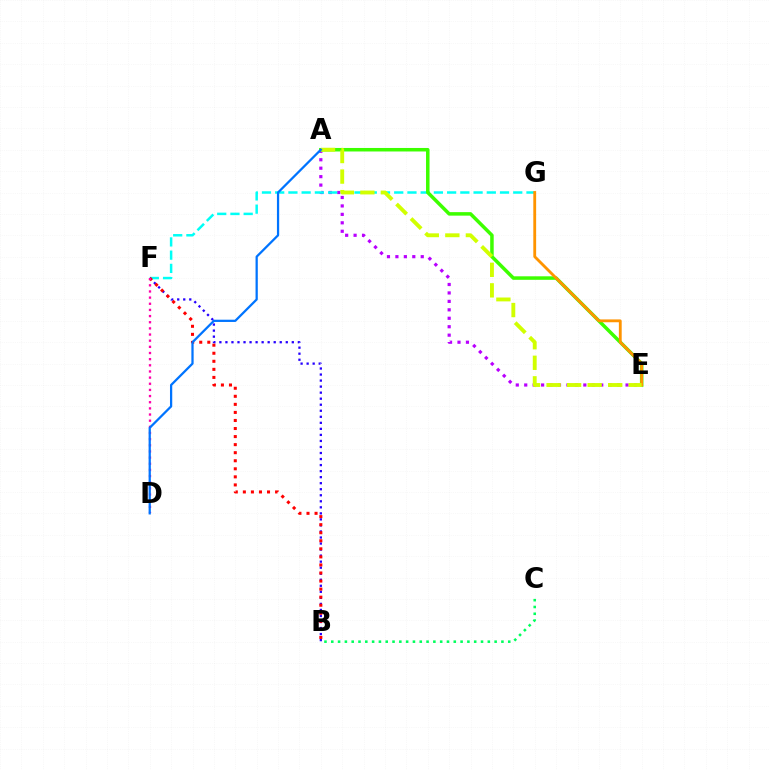{('A', 'E'): [{'color': '#b900ff', 'line_style': 'dotted', 'thickness': 2.29}, {'color': '#3dff00', 'line_style': 'solid', 'thickness': 2.53}, {'color': '#d1ff00', 'line_style': 'dashed', 'thickness': 2.79}], ('F', 'G'): [{'color': '#00fff6', 'line_style': 'dashed', 'thickness': 1.8}], ('B', 'F'): [{'color': '#2500ff', 'line_style': 'dotted', 'thickness': 1.64}, {'color': '#ff0000', 'line_style': 'dotted', 'thickness': 2.19}], ('E', 'G'): [{'color': '#ff9400', 'line_style': 'solid', 'thickness': 2.04}], ('B', 'C'): [{'color': '#00ff5c', 'line_style': 'dotted', 'thickness': 1.85}], ('D', 'F'): [{'color': '#ff00ac', 'line_style': 'dotted', 'thickness': 1.67}], ('A', 'D'): [{'color': '#0074ff', 'line_style': 'solid', 'thickness': 1.62}]}